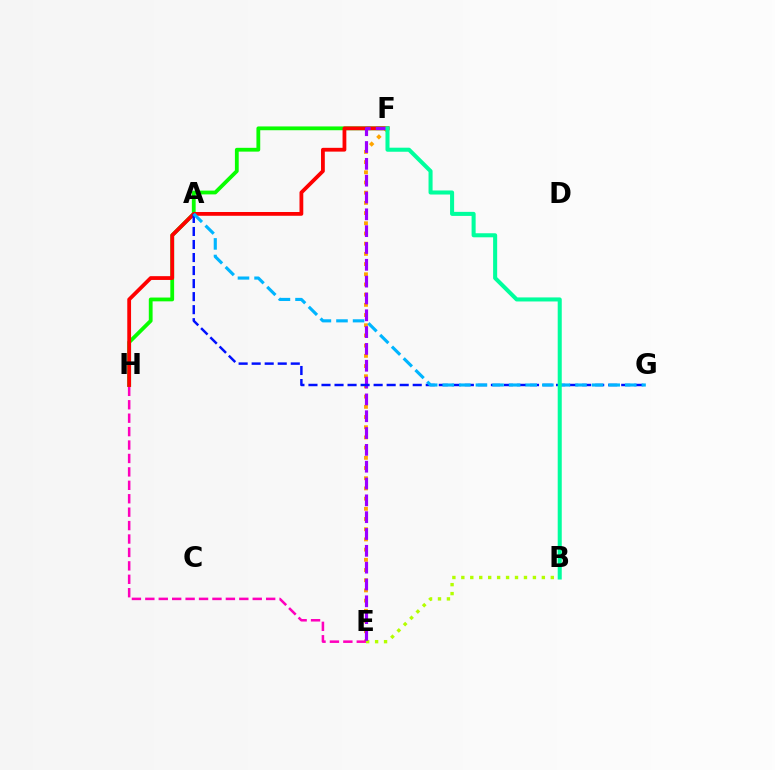{('E', 'F'): [{'color': '#ffa500', 'line_style': 'dotted', 'thickness': 2.77}, {'color': '#9b00ff', 'line_style': 'dashed', 'thickness': 2.29}], ('F', 'H'): [{'color': '#08ff00', 'line_style': 'solid', 'thickness': 2.73}, {'color': '#ff0000', 'line_style': 'solid', 'thickness': 2.73}], ('E', 'H'): [{'color': '#ff00bd', 'line_style': 'dashed', 'thickness': 1.82}], ('B', 'E'): [{'color': '#b3ff00', 'line_style': 'dotted', 'thickness': 2.43}], ('A', 'G'): [{'color': '#0010ff', 'line_style': 'dashed', 'thickness': 1.77}, {'color': '#00b5ff', 'line_style': 'dashed', 'thickness': 2.25}], ('B', 'F'): [{'color': '#00ff9d', 'line_style': 'solid', 'thickness': 2.92}]}